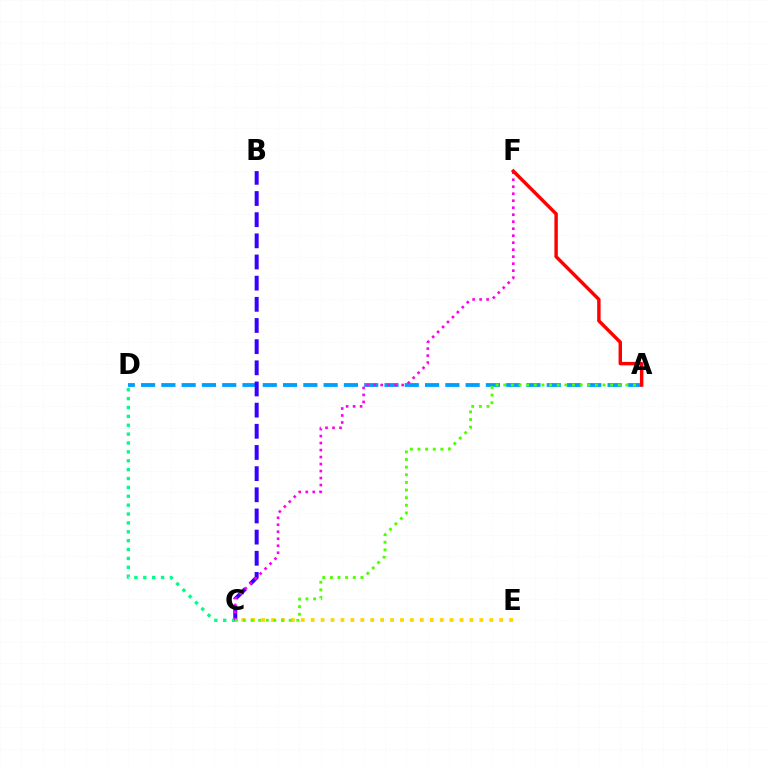{('A', 'D'): [{'color': '#009eff', 'line_style': 'dashed', 'thickness': 2.76}], ('B', 'C'): [{'color': '#3700ff', 'line_style': 'dashed', 'thickness': 2.87}], ('C', 'E'): [{'color': '#ffd500', 'line_style': 'dotted', 'thickness': 2.7}], ('C', 'D'): [{'color': '#00ff86', 'line_style': 'dotted', 'thickness': 2.41}], ('C', 'F'): [{'color': '#ff00ed', 'line_style': 'dotted', 'thickness': 1.9}], ('A', 'C'): [{'color': '#4fff00', 'line_style': 'dotted', 'thickness': 2.07}], ('A', 'F'): [{'color': '#ff0000', 'line_style': 'solid', 'thickness': 2.47}]}